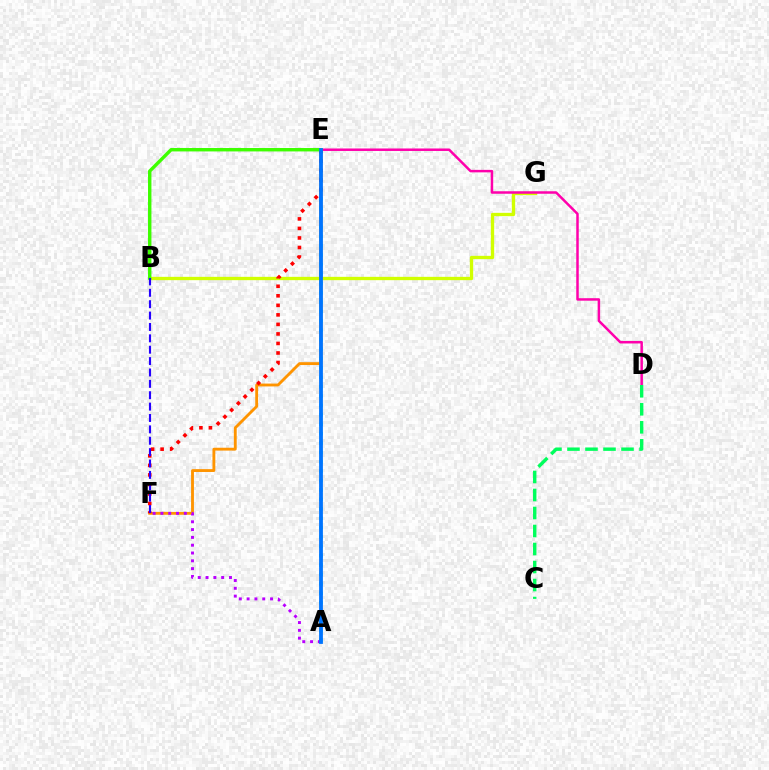{('B', 'G'): [{'color': '#d1ff00', 'line_style': 'solid', 'thickness': 2.39}], ('E', 'F'): [{'color': '#ff9400', 'line_style': 'solid', 'thickness': 2.05}, {'color': '#ff0000', 'line_style': 'dotted', 'thickness': 2.59}], ('A', 'E'): [{'color': '#00fff6', 'line_style': 'dotted', 'thickness': 2.55}, {'color': '#0074ff', 'line_style': 'solid', 'thickness': 2.73}], ('D', 'E'): [{'color': '#ff00ac', 'line_style': 'solid', 'thickness': 1.79}], ('B', 'E'): [{'color': '#3dff00', 'line_style': 'solid', 'thickness': 2.45}], ('A', 'F'): [{'color': '#b900ff', 'line_style': 'dotted', 'thickness': 2.12}], ('C', 'D'): [{'color': '#00ff5c', 'line_style': 'dashed', 'thickness': 2.45}], ('B', 'F'): [{'color': '#2500ff', 'line_style': 'dashed', 'thickness': 1.55}]}